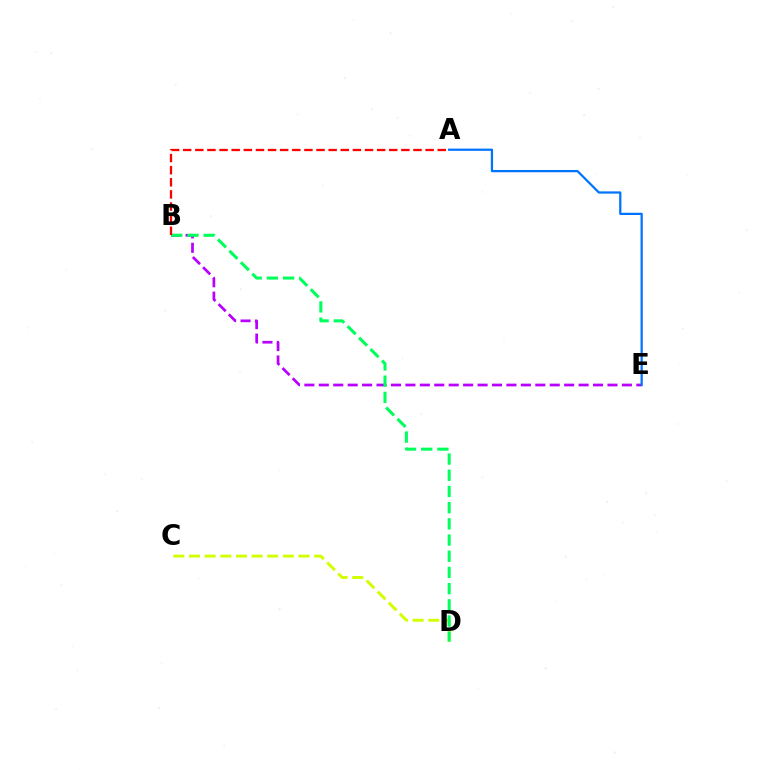{('B', 'E'): [{'color': '#b900ff', 'line_style': 'dashed', 'thickness': 1.96}], ('C', 'D'): [{'color': '#d1ff00', 'line_style': 'dashed', 'thickness': 2.12}], ('A', 'E'): [{'color': '#0074ff', 'line_style': 'solid', 'thickness': 1.62}], ('B', 'D'): [{'color': '#00ff5c', 'line_style': 'dashed', 'thickness': 2.2}], ('A', 'B'): [{'color': '#ff0000', 'line_style': 'dashed', 'thickness': 1.65}]}